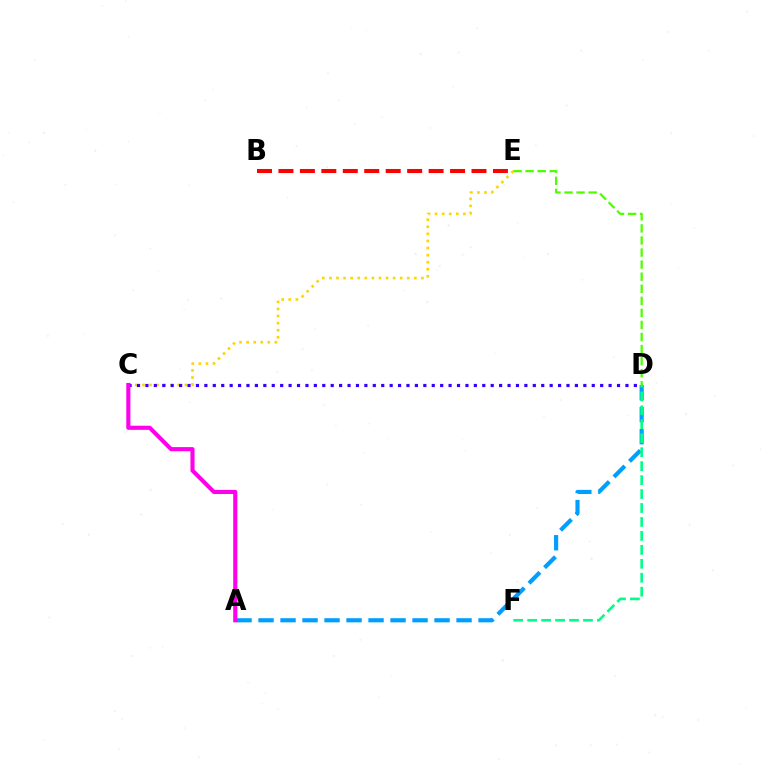{('C', 'E'): [{'color': '#ffd500', 'line_style': 'dotted', 'thickness': 1.92}], ('C', 'D'): [{'color': '#3700ff', 'line_style': 'dotted', 'thickness': 2.29}], ('D', 'E'): [{'color': '#4fff00', 'line_style': 'dashed', 'thickness': 1.64}], ('A', 'D'): [{'color': '#009eff', 'line_style': 'dashed', 'thickness': 2.99}], ('D', 'F'): [{'color': '#00ff86', 'line_style': 'dashed', 'thickness': 1.9}], ('B', 'E'): [{'color': '#ff0000', 'line_style': 'dashed', 'thickness': 2.91}], ('A', 'C'): [{'color': '#ff00ed', 'line_style': 'solid', 'thickness': 2.96}]}